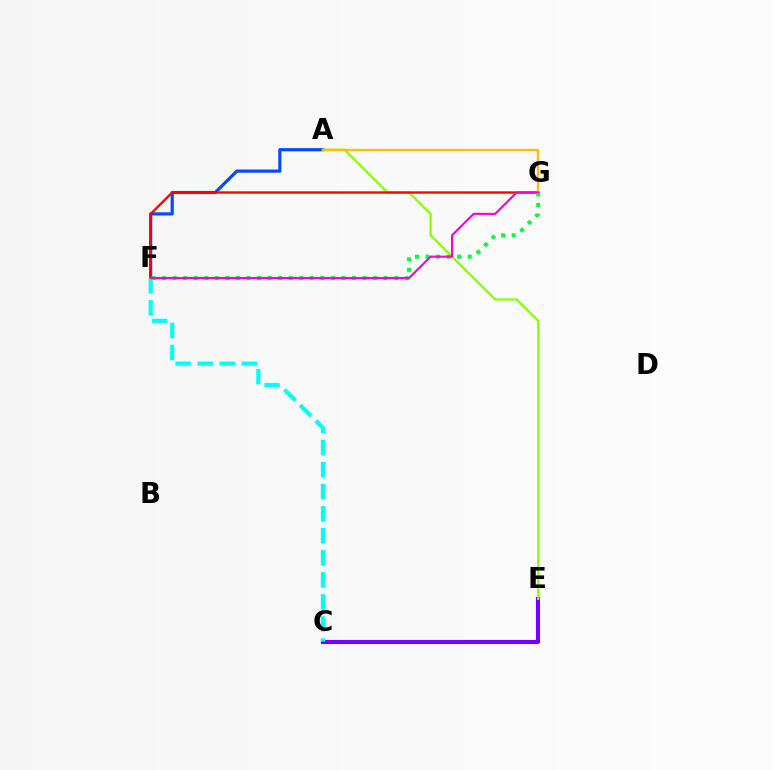{('A', 'F'): [{'color': '#004bff', 'line_style': 'solid', 'thickness': 2.29}], ('C', 'E'): [{'color': '#7200ff', 'line_style': 'solid', 'thickness': 2.95}], ('A', 'E'): [{'color': '#84ff00', 'line_style': 'solid', 'thickness': 1.56}], ('F', 'G'): [{'color': '#ff0000', 'line_style': 'solid', 'thickness': 1.69}, {'color': '#00ff39', 'line_style': 'dotted', 'thickness': 2.87}, {'color': '#ff00cf', 'line_style': 'solid', 'thickness': 1.54}], ('C', 'F'): [{'color': '#00fff6', 'line_style': 'dashed', 'thickness': 3.0}], ('A', 'G'): [{'color': '#ffbd00', 'line_style': 'solid', 'thickness': 1.65}]}